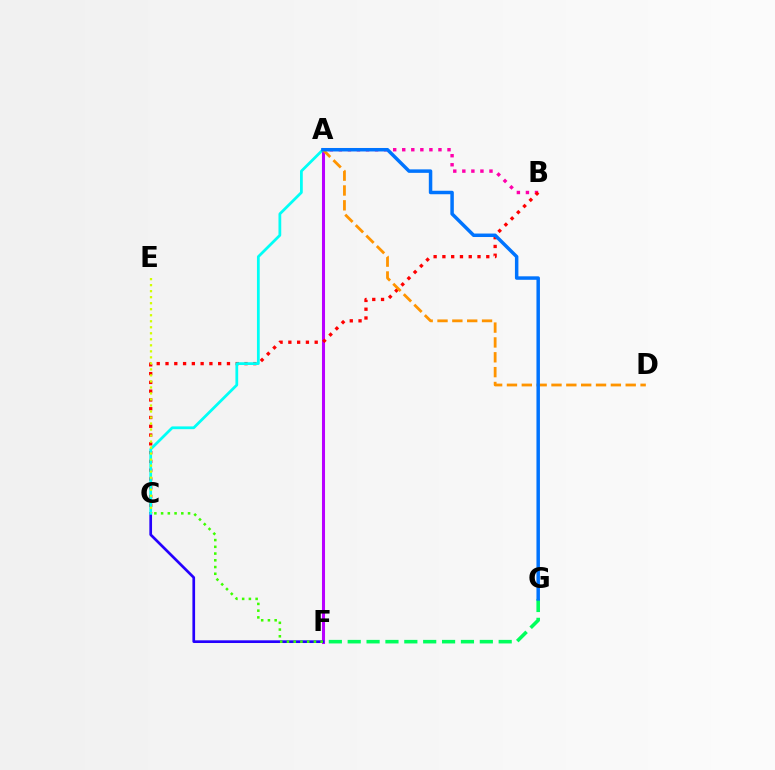{('A', 'B'): [{'color': '#ff00ac', 'line_style': 'dotted', 'thickness': 2.46}], ('A', 'F'): [{'color': '#b900ff', 'line_style': 'solid', 'thickness': 2.2}], ('B', 'C'): [{'color': '#ff0000', 'line_style': 'dotted', 'thickness': 2.38}], ('F', 'G'): [{'color': '#00ff5c', 'line_style': 'dashed', 'thickness': 2.56}], ('C', 'F'): [{'color': '#2500ff', 'line_style': 'solid', 'thickness': 1.94}, {'color': '#3dff00', 'line_style': 'dotted', 'thickness': 1.83}], ('A', 'C'): [{'color': '#00fff6', 'line_style': 'solid', 'thickness': 1.99}], ('C', 'E'): [{'color': '#d1ff00', 'line_style': 'dotted', 'thickness': 1.63}], ('A', 'D'): [{'color': '#ff9400', 'line_style': 'dashed', 'thickness': 2.02}], ('A', 'G'): [{'color': '#0074ff', 'line_style': 'solid', 'thickness': 2.51}]}